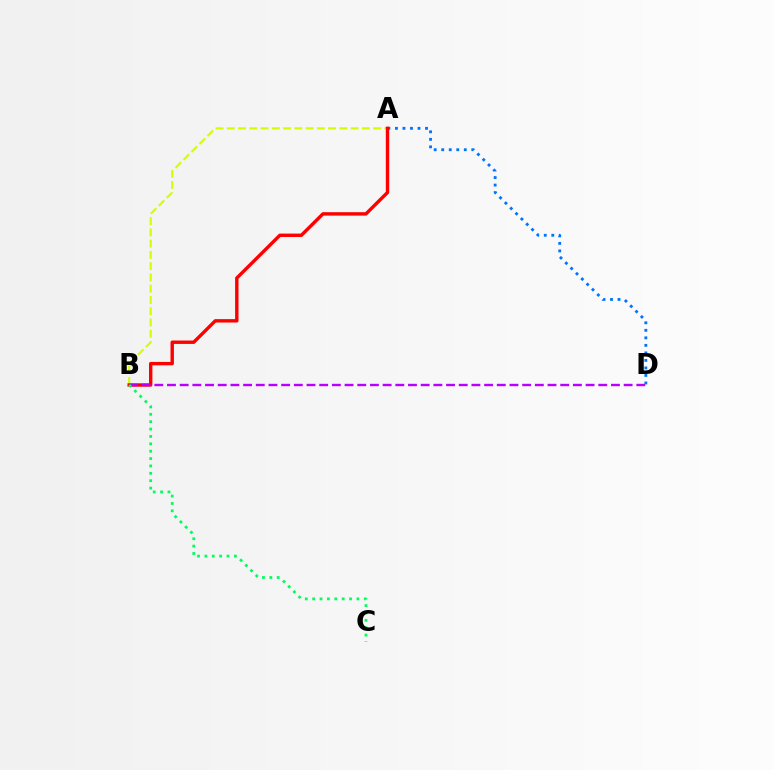{('A', 'B'): [{'color': '#d1ff00', 'line_style': 'dashed', 'thickness': 1.53}, {'color': '#ff0000', 'line_style': 'solid', 'thickness': 2.45}], ('A', 'D'): [{'color': '#0074ff', 'line_style': 'dotted', 'thickness': 2.04}], ('B', 'D'): [{'color': '#b900ff', 'line_style': 'dashed', 'thickness': 1.72}], ('B', 'C'): [{'color': '#00ff5c', 'line_style': 'dotted', 'thickness': 2.0}]}